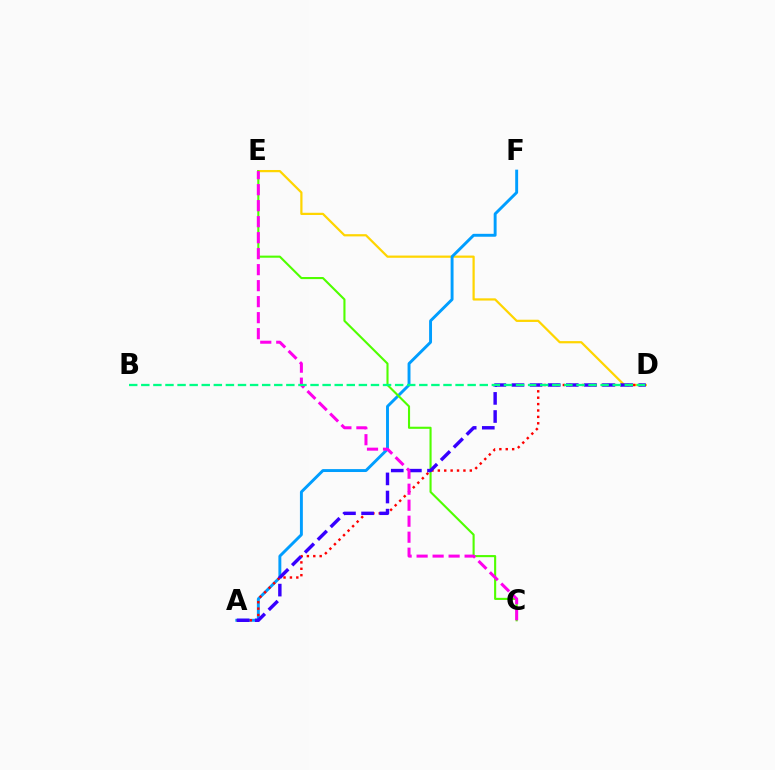{('D', 'E'): [{'color': '#ffd500', 'line_style': 'solid', 'thickness': 1.6}], ('A', 'F'): [{'color': '#009eff', 'line_style': 'solid', 'thickness': 2.1}], ('A', 'D'): [{'color': '#ff0000', 'line_style': 'dotted', 'thickness': 1.74}, {'color': '#3700ff', 'line_style': 'dashed', 'thickness': 2.46}], ('C', 'E'): [{'color': '#4fff00', 'line_style': 'solid', 'thickness': 1.52}, {'color': '#ff00ed', 'line_style': 'dashed', 'thickness': 2.17}], ('B', 'D'): [{'color': '#00ff86', 'line_style': 'dashed', 'thickness': 1.64}]}